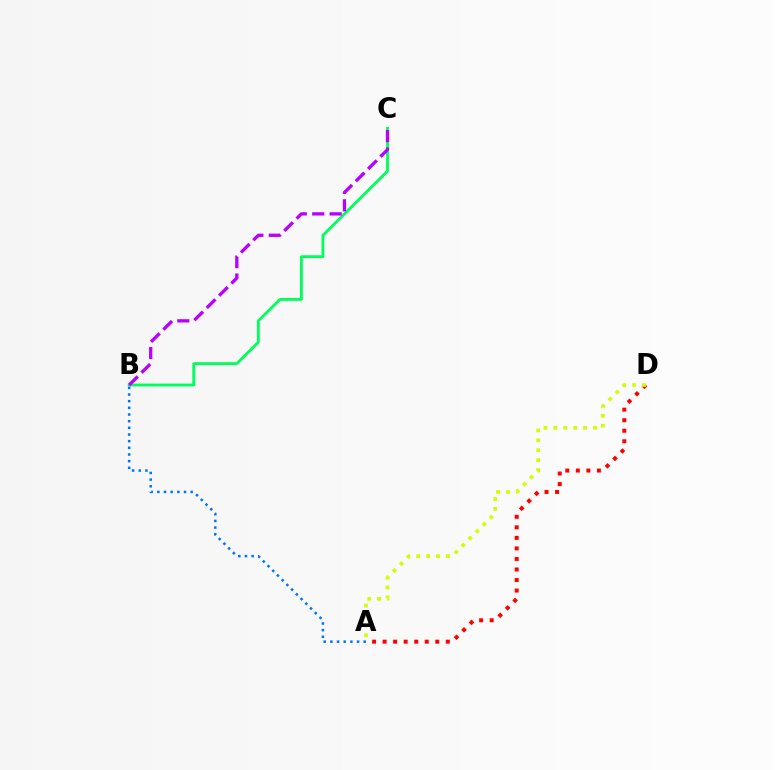{('A', 'D'): [{'color': '#ff0000', 'line_style': 'dotted', 'thickness': 2.86}, {'color': '#d1ff00', 'line_style': 'dotted', 'thickness': 2.69}], ('B', 'C'): [{'color': '#00ff5c', 'line_style': 'solid', 'thickness': 2.04}, {'color': '#b900ff', 'line_style': 'dashed', 'thickness': 2.37}], ('A', 'B'): [{'color': '#0074ff', 'line_style': 'dotted', 'thickness': 1.81}]}